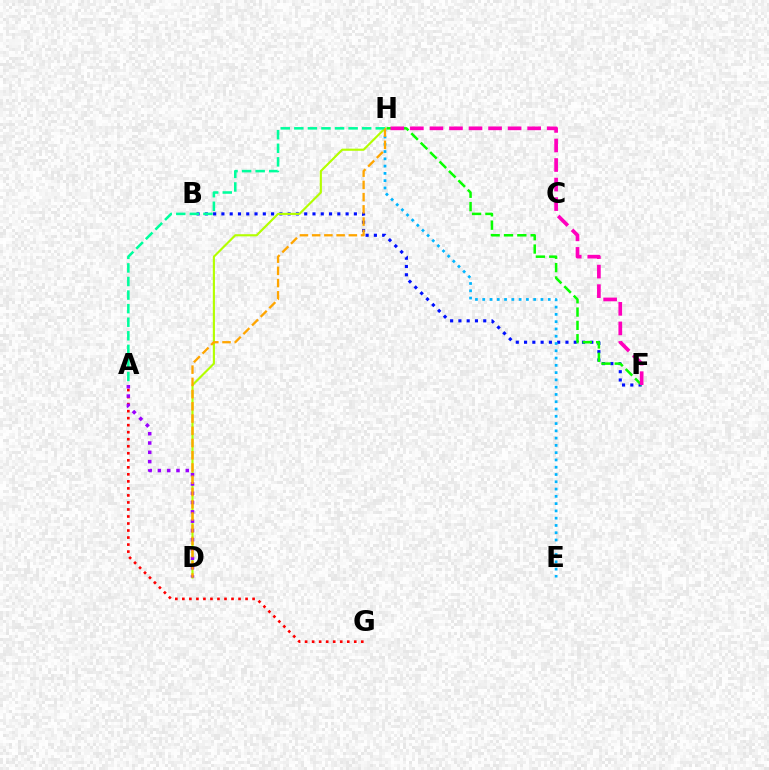{('B', 'F'): [{'color': '#0010ff', 'line_style': 'dotted', 'thickness': 2.25}], ('E', 'H'): [{'color': '#00b5ff', 'line_style': 'dotted', 'thickness': 1.98}], ('D', 'H'): [{'color': '#b3ff00', 'line_style': 'solid', 'thickness': 1.54}, {'color': '#ffa500', 'line_style': 'dashed', 'thickness': 1.66}], ('A', 'G'): [{'color': '#ff0000', 'line_style': 'dotted', 'thickness': 1.91}], ('A', 'H'): [{'color': '#00ff9d', 'line_style': 'dashed', 'thickness': 1.84}], ('A', 'D'): [{'color': '#9b00ff', 'line_style': 'dotted', 'thickness': 2.53}], ('F', 'H'): [{'color': '#08ff00', 'line_style': 'dashed', 'thickness': 1.81}, {'color': '#ff00bd', 'line_style': 'dashed', 'thickness': 2.66}]}